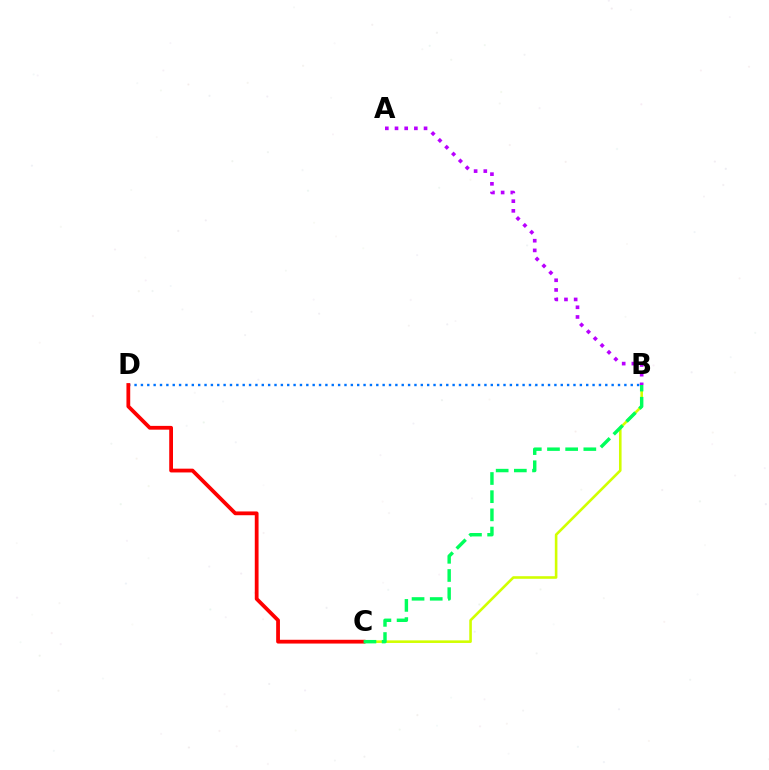{('B', 'C'): [{'color': '#d1ff00', 'line_style': 'solid', 'thickness': 1.87}, {'color': '#00ff5c', 'line_style': 'dashed', 'thickness': 2.47}], ('B', 'D'): [{'color': '#0074ff', 'line_style': 'dotted', 'thickness': 1.73}], ('A', 'B'): [{'color': '#b900ff', 'line_style': 'dotted', 'thickness': 2.63}], ('C', 'D'): [{'color': '#ff0000', 'line_style': 'solid', 'thickness': 2.72}]}